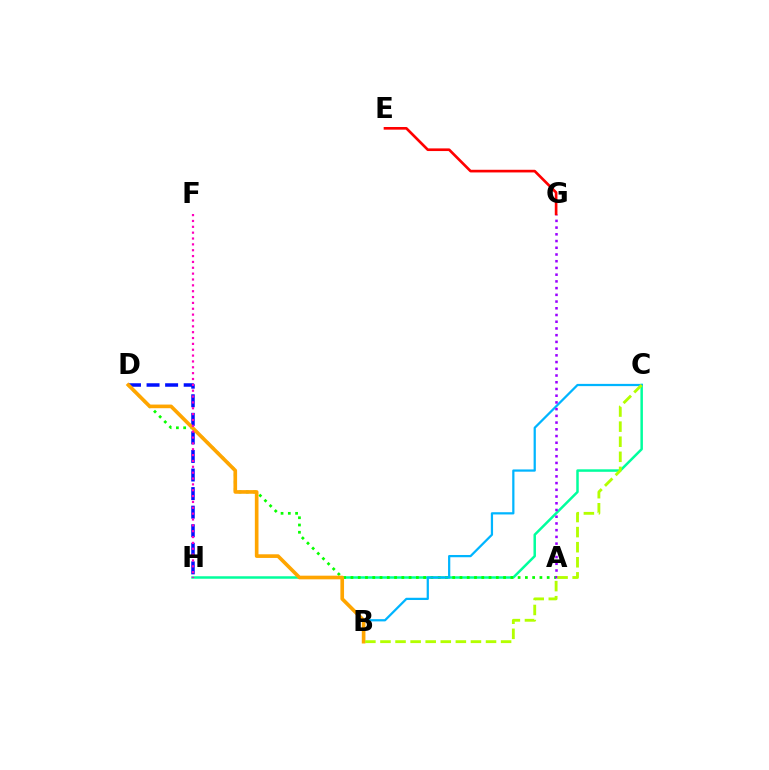{('C', 'H'): [{'color': '#00ff9d', 'line_style': 'solid', 'thickness': 1.79}], ('D', 'H'): [{'color': '#0010ff', 'line_style': 'dashed', 'thickness': 2.52}], ('A', 'D'): [{'color': '#08ff00', 'line_style': 'dotted', 'thickness': 1.97}], ('B', 'C'): [{'color': '#00b5ff', 'line_style': 'solid', 'thickness': 1.61}, {'color': '#b3ff00', 'line_style': 'dashed', 'thickness': 2.05}], ('B', 'D'): [{'color': '#ffa500', 'line_style': 'solid', 'thickness': 2.63}], ('A', 'G'): [{'color': '#9b00ff', 'line_style': 'dotted', 'thickness': 1.83}], ('E', 'G'): [{'color': '#ff0000', 'line_style': 'solid', 'thickness': 1.91}], ('F', 'H'): [{'color': '#ff00bd', 'line_style': 'dotted', 'thickness': 1.59}]}